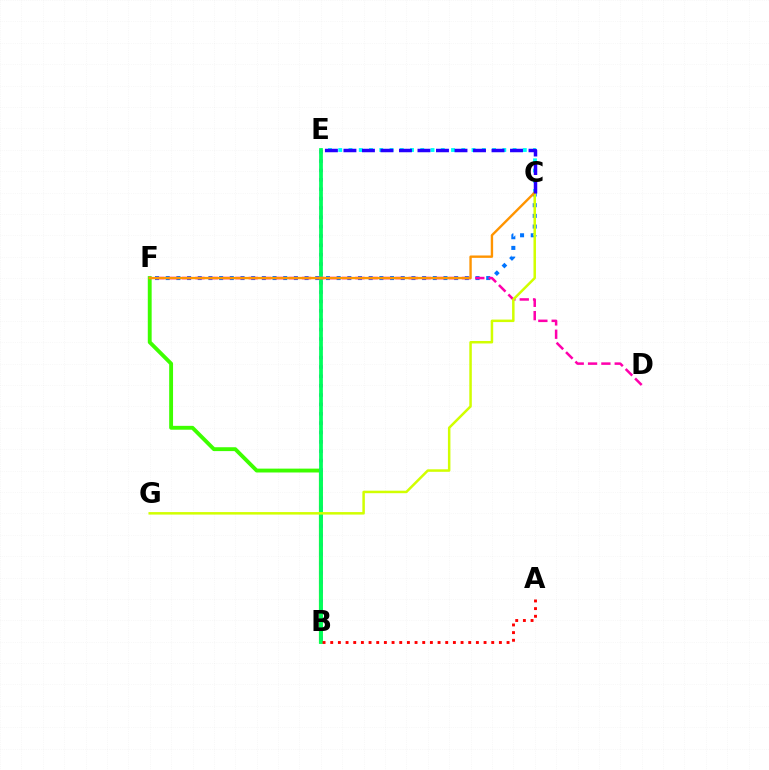{('B', 'F'): [{'color': '#3dff00', 'line_style': 'solid', 'thickness': 2.79}], ('C', 'E'): [{'color': '#00fff6', 'line_style': 'dotted', 'thickness': 2.79}, {'color': '#2500ff', 'line_style': 'dashed', 'thickness': 2.51}], ('B', 'E'): [{'color': '#b900ff', 'line_style': 'dotted', 'thickness': 2.54}, {'color': '#00ff5c', 'line_style': 'solid', 'thickness': 2.71}], ('A', 'B'): [{'color': '#ff0000', 'line_style': 'dotted', 'thickness': 2.08}], ('C', 'F'): [{'color': '#0074ff', 'line_style': 'dotted', 'thickness': 2.9}, {'color': '#ff9400', 'line_style': 'solid', 'thickness': 1.71}], ('D', 'F'): [{'color': '#ff00ac', 'line_style': 'dashed', 'thickness': 1.81}], ('C', 'G'): [{'color': '#d1ff00', 'line_style': 'solid', 'thickness': 1.8}]}